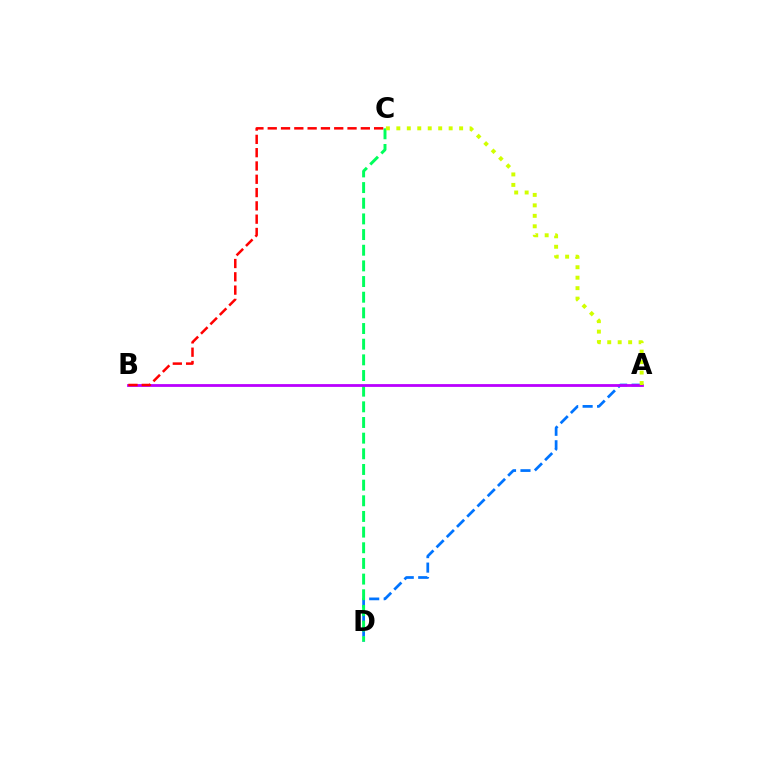{('A', 'D'): [{'color': '#0074ff', 'line_style': 'dashed', 'thickness': 1.96}], ('C', 'D'): [{'color': '#00ff5c', 'line_style': 'dashed', 'thickness': 2.13}], ('A', 'B'): [{'color': '#b900ff', 'line_style': 'solid', 'thickness': 2.02}], ('A', 'C'): [{'color': '#d1ff00', 'line_style': 'dotted', 'thickness': 2.84}], ('B', 'C'): [{'color': '#ff0000', 'line_style': 'dashed', 'thickness': 1.81}]}